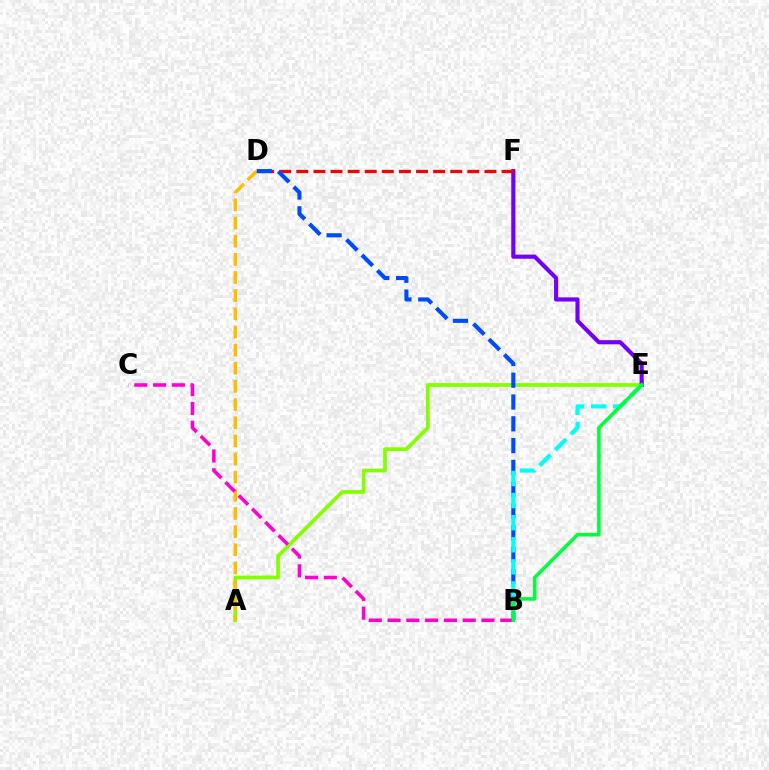{('A', 'E'): [{'color': '#84ff00', 'line_style': 'solid', 'thickness': 2.68}], ('E', 'F'): [{'color': '#7200ff', 'line_style': 'solid', 'thickness': 2.99}], ('A', 'D'): [{'color': '#ffbd00', 'line_style': 'dashed', 'thickness': 2.47}], ('D', 'F'): [{'color': '#ff0000', 'line_style': 'dashed', 'thickness': 2.32}], ('B', 'C'): [{'color': '#ff00cf', 'line_style': 'dashed', 'thickness': 2.55}], ('B', 'D'): [{'color': '#004bff', 'line_style': 'dashed', 'thickness': 2.96}], ('B', 'E'): [{'color': '#00fff6', 'line_style': 'dashed', 'thickness': 3.0}, {'color': '#00ff39', 'line_style': 'solid', 'thickness': 2.56}]}